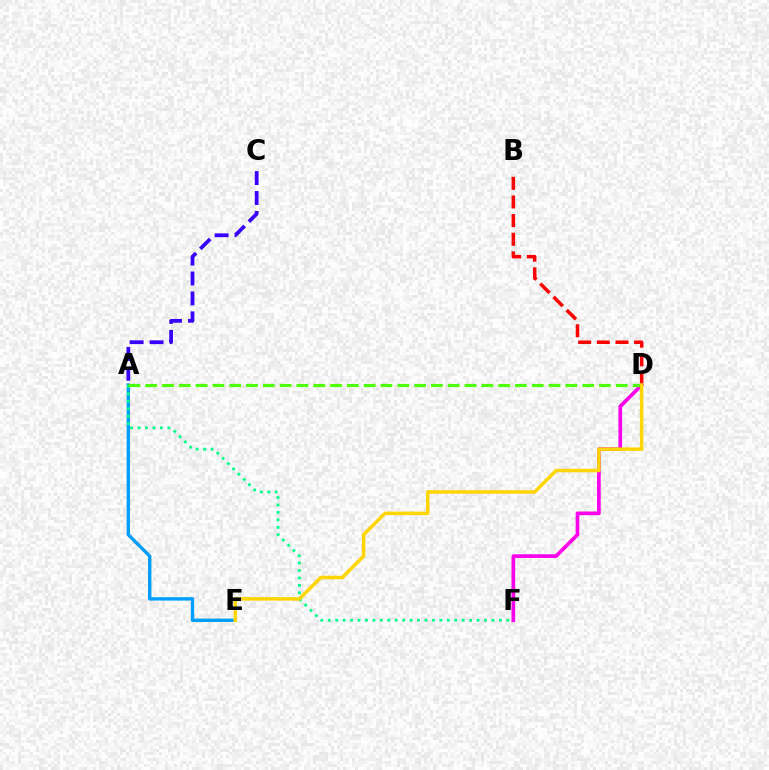{('A', 'C'): [{'color': '#3700ff', 'line_style': 'dashed', 'thickness': 2.71}], ('B', 'D'): [{'color': '#ff0000', 'line_style': 'dashed', 'thickness': 2.53}], ('A', 'E'): [{'color': '#009eff', 'line_style': 'solid', 'thickness': 2.45}], ('D', 'F'): [{'color': '#ff00ed', 'line_style': 'solid', 'thickness': 2.65}], ('A', 'F'): [{'color': '#00ff86', 'line_style': 'dotted', 'thickness': 2.02}], ('A', 'D'): [{'color': '#4fff00', 'line_style': 'dashed', 'thickness': 2.28}], ('D', 'E'): [{'color': '#ffd500', 'line_style': 'solid', 'thickness': 2.53}]}